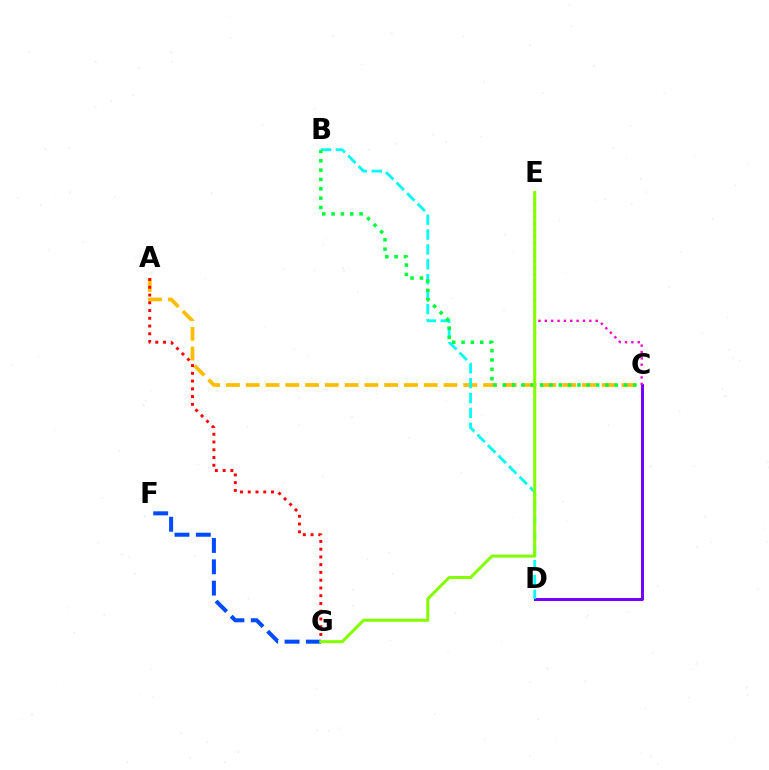{('A', 'C'): [{'color': '#ffbd00', 'line_style': 'dashed', 'thickness': 2.69}], ('C', 'D'): [{'color': '#7200ff', 'line_style': 'solid', 'thickness': 2.14}], ('A', 'G'): [{'color': '#ff0000', 'line_style': 'dotted', 'thickness': 2.11}], ('C', 'E'): [{'color': '#ff00cf', 'line_style': 'dotted', 'thickness': 1.73}], ('B', 'D'): [{'color': '#00fff6', 'line_style': 'dashed', 'thickness': 2.02}], ('B', 'C'): [{'color': '#00ff39', 'line_style': 'dotted', 'thickness': 2.54}], ('F', 'G'): [{'color': '#004bff', 'line_style': 'dashed', 'thickness': 2.9}], ('E', 'G'): [{'color': '#84ff00', 'line_style': 'solid', 'thickness': 2.19}]}